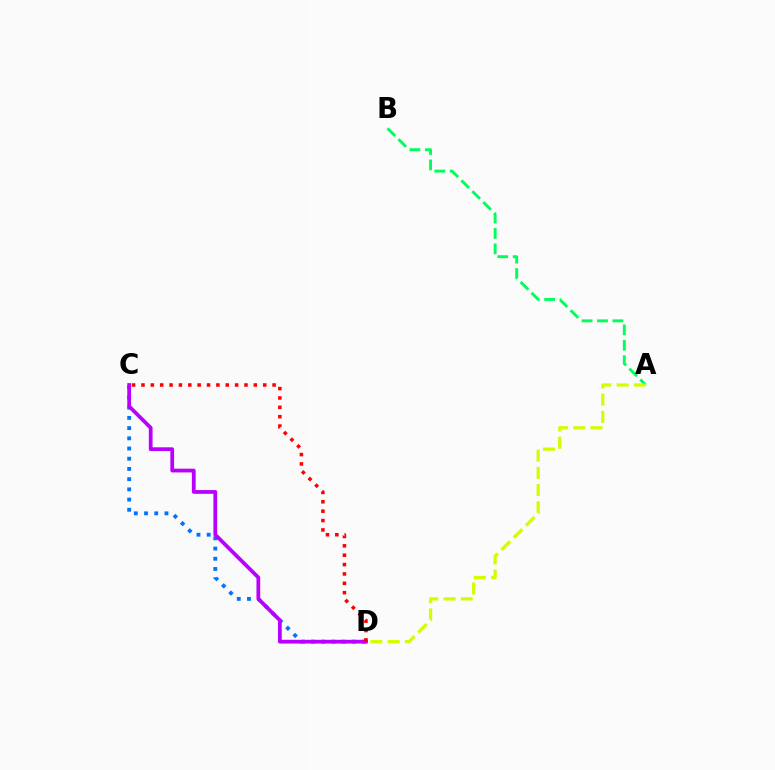{('A', 'B'): [{'color': '#00ff5c', 'line_style': 'dashed', 'thickness': 2.09}], ('C', 'D'): [{'color': '#0074ff', 'line_style': 'dotted', 'thickness': 2.77}, {'color': '#b900ff', 'line_style': 'solid', 'thickness': 2.7}, {'color': '#ff0000', 'line_style': 'dotted', 'thickness': 2.54}], ('A', 'D'): [{'color': '#d1ff00', 'line_style': 'dashed', 'thickness': 2.34}]}